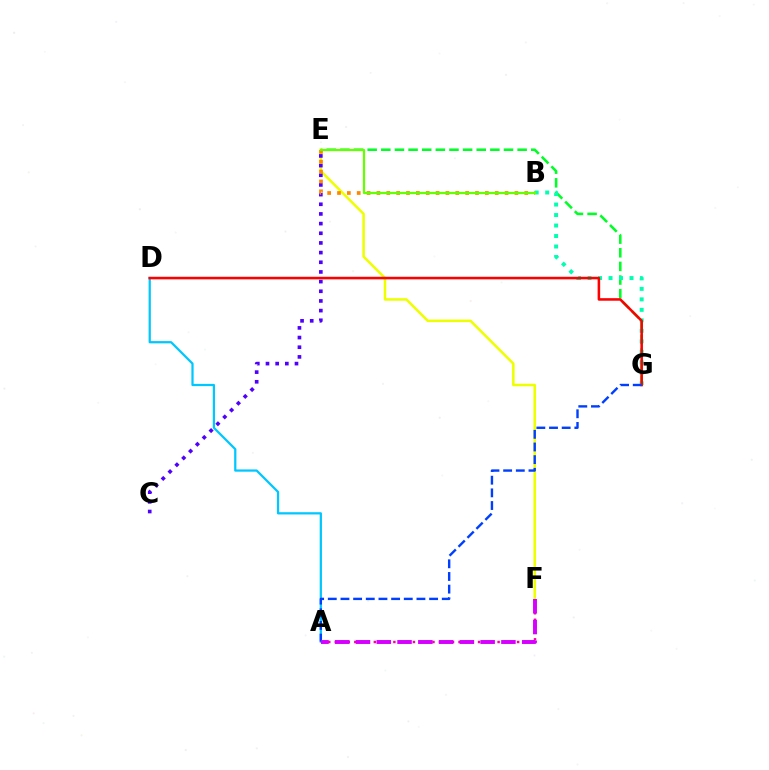{('E', 'G'): [{'color': '#00ff27', 'line_style': 'dashed', 'thickness': 1.85}], ('B', 'G'): [{'color': '#00ffaf', 'line_style': 'dotted', 'thickness': 2.85}], ('E', 'F'): [{'color': '#eeff00', 'line_style': 'solid', 'thickness': 1.82}], ('A', 'D'): [{'color': '#00c7ff', 'line_style': 'solid', 'thickness': 1.61}], ('C', 'E'): [{'color': '#4f00ff', 'line_style': 'dotted', 'thickness': 2.63}], ('A', 'F'): [{'color': '#ff00a0', 'line_style': 'dotted', 'thickness': 1.77}, {'color': '#d600ff', 'line_style': 'dashed', 'thickness': 2.82}], ('D', 'G'): [{'color': '#ff0000', 'line_style': 'solid', 'thickness': 1.84}], ('A', 'G'): [{'color': '#003fff', 'line_style': 'dashed', 'thickness': 1.72}], ('B', 'E'): [{'color': '#ff8800', 'line_style': 'dotted', 'thickness': 2.68}, {'color': '#66ff00', 'line_style': 'solid', 'thickness': 1.62}]}